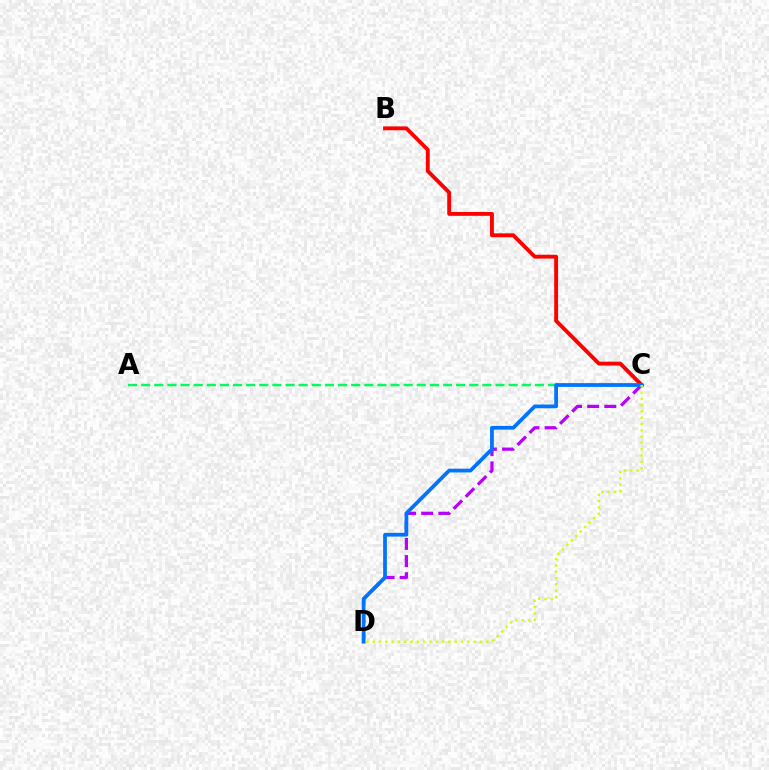{('B', 'C'): [{'color': '#ff0000', 'line_style': 'solid', 'thickness': 2.79}], ('A', 'C'): [{'color': '#00ff5c', 'line_style': 'dashed', 'thickness': 1.78}], ('C', 'D'): [{'color': '#b900ff', 'line_style': 'dashed', 'thickness': 2.33}, {'color': '#0074ff', 'line_style': 'solid', 'thickness': 2.7}, {'color': '#d1ff00', 'line_style': 'dotted', 'thickness': 1.71}]}